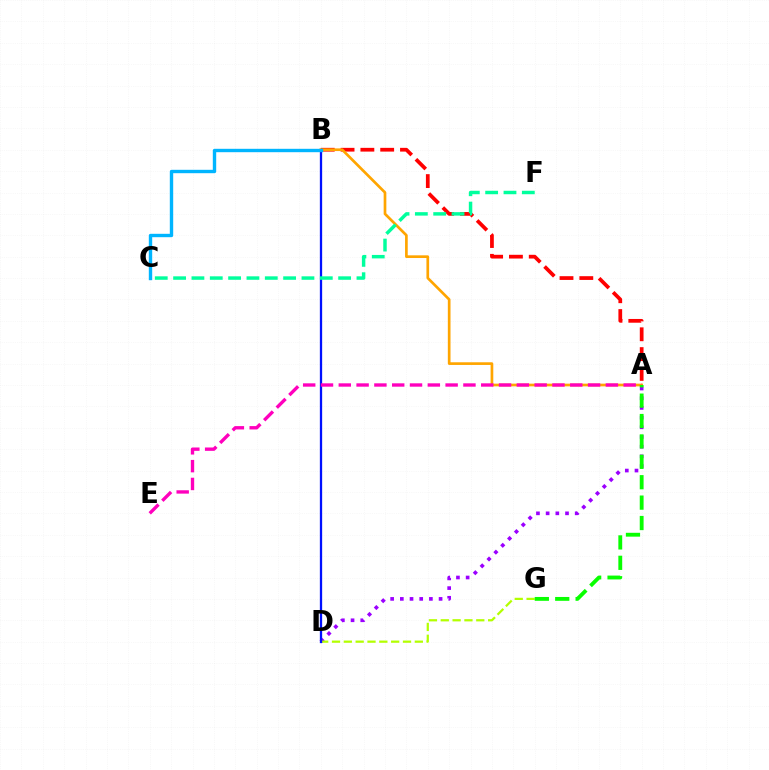{('A', 'B'): [{'color': '#ff0000', 'line_style': 'dashed', 'thickness': 2.69}, {'color': '#ffa500', 'line_style': 'solid', 'thickness': 1.93}], ('A', 'D'): [{'color': '#9b00ff', 'line_style': 'dotted', 'thickness': 2.63}], ('D', 'G'): [{'color': '#b3ff00', 'line_style': 'dashed', 'thickness': 1.61}], ('B', 'D'): [{'color': '#0010ff', 'line_style': 'solid', 'thickness': 1.65}], ('C', 'F'): [{'color': '#00ff9d', 'line_style': 'dashed', 'thickness': 2.49}], ('B', 'C'): [{'color': '#00b5ff', 'line_style': 'solid', 'thickness': 2.44}], ('A', 'E'): [{'color': '#ff00bd', 'line_style': 'dashed', 'thickness': 2.42}], ('A', 'G'): [{'color': '#08ff00', 'line_style': 'dashed', 'thickness': 2.77}]}